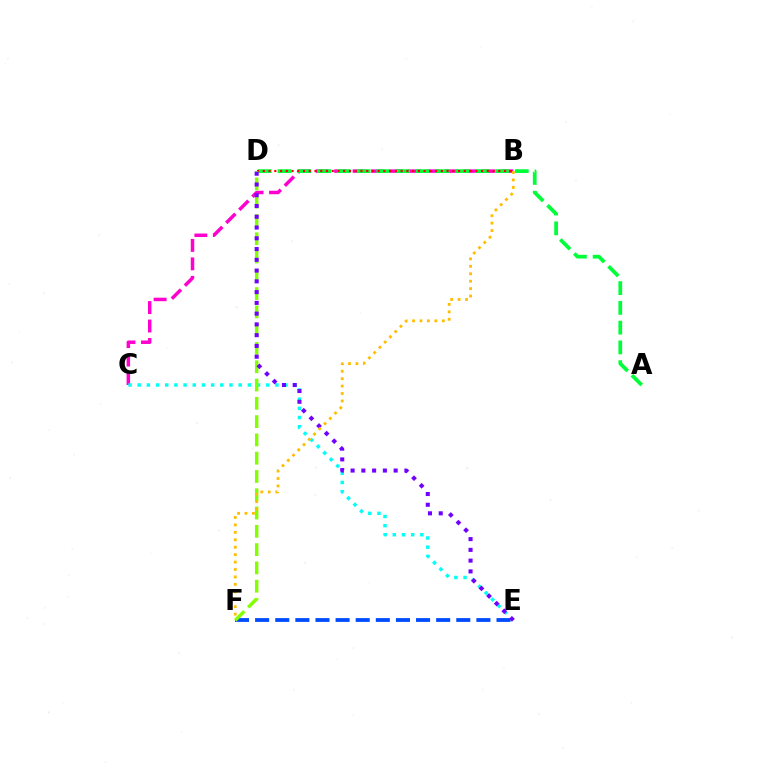{('B', 'C'): [{'color': '#ff00cf', 'line_style': 'dashed', 'thickness': 2.51}], ('A', 'D'): [{'color': '#00ff39', 'line_style': 'dashed', 'thickness': 2.69}], ('E', 'F'): [{'color': '#004bff', 'line_style': 'dashed', 'thickness': 2.73}], ('B', 'D'): [{'color': '#ff0000', 'line_style': 'dotted', 'thickness': 1.56}], ('C', 'E'): [{'color': '#00fff6', 'line_style': 'dotted', 'thickness': 2.49}], ('D', 'F'): [{'color': '#84ff00', 'line_style': 'dashed', 'thickness': 2.48}], ('D', 'E'): [{'color': '#7200ff', 'line_style': 'dotted', 'thickness': 2.92}], ('B', 'F'): [{'color': '#ffbd00', 'line_style': 'dotted', 'thickness': 2.02}]}